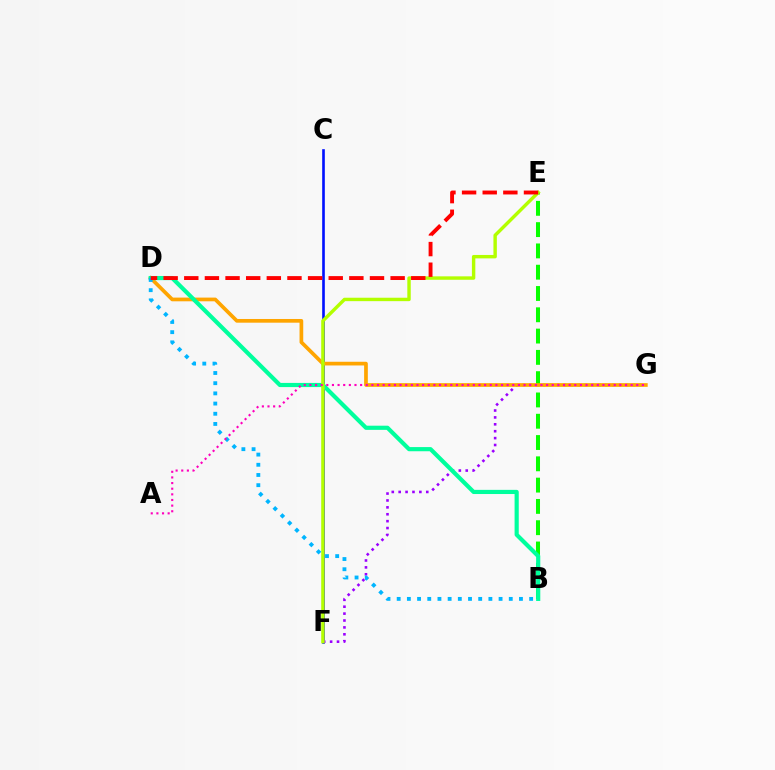{('C', 'F'): [{'color': '#0010ff', 'line_style': 'solid', 'thickness': 1.9}], ('B', 'E'): [{'color': '#08ff00', 'line_style': 'dashed', 'thickness': 2.89}], ('F', 'G'): [{'color': '#9b00ff', 'line_style': 'dotted', 'thickness': 1.87}], ('D', 'G'): [{'color': '#ffa500', 'line_style': 'solid', 'thickness': 2.66}], ('B', 'D'): [{'color': '#00ff9d', 'line_style': 'solid', 'thickness': 3.0}, {'color': '#00b5ff', 'line_style': 'dotted', 'thickness': 2.77}], ('E', 'F'): [{'color': '#b3ff00', 'line_style': 'solid', 'thickness': 2.46}], ('D', 'E'): [{'color': '#ff0000', 'line_style': 'dashed', 'thickness': 2.8}], ('A', 'G'): [{'color': '#ff00bd', 'line_style': 'dotted', 'thickness': 1.53}]}